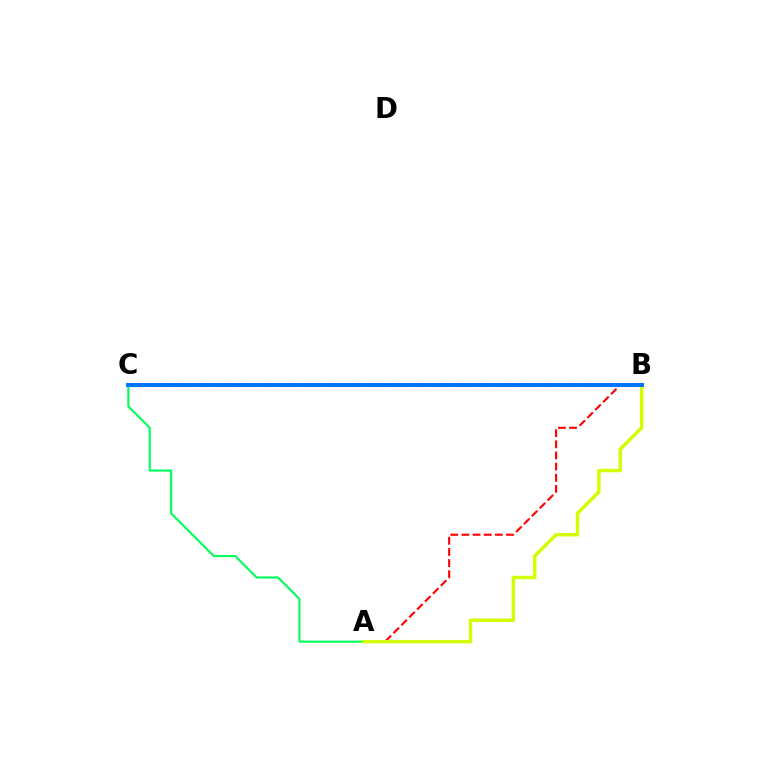{('B', 'C'): [{'color': '#b900ff', 'line_style': 'dashed', 'thickness': 2.92}, {'color': '#0074ff', 'line_style': 'solid', 'thickness': 2.89}], ('A', 'C'): [{'color': '#00ff5c', 'line_style': 'solid', 'thickness': 1.52}], ('A', 'B'): [{'color': '#ff0000', 'line_style': 'dashed', 'thickness': 1.51}, {'color': '#d1ff00', 'line_style': 'solid', 'thickness': 2.48}]}